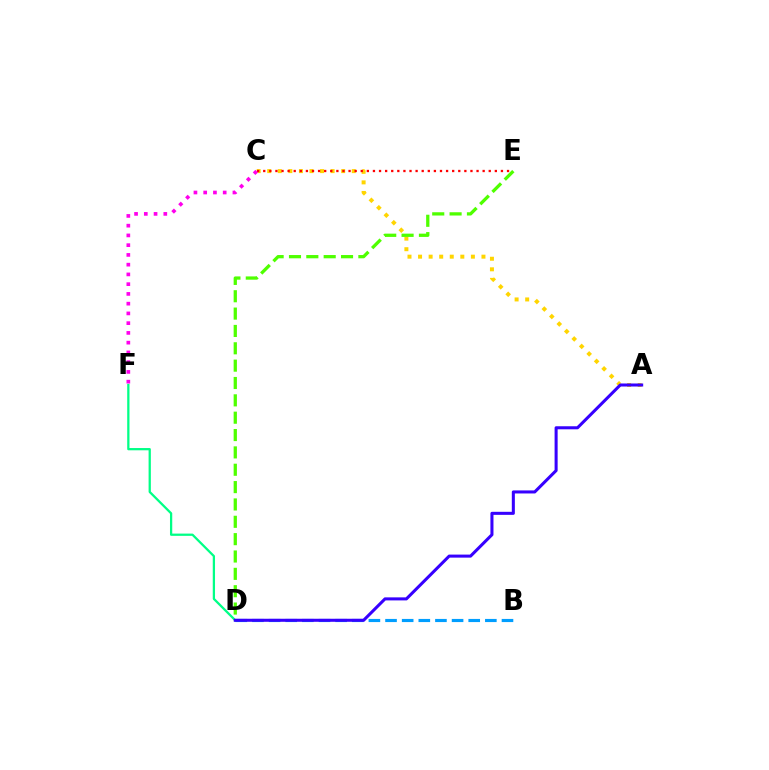{('B', 'D'): [{'color': '#009eff', 'line_style': 'dashed', 'thickness': 2.26}], ('A', 'C'): [{'color': '#ffd500', 'line_style': 'dotted', 'thickness': 2.87}], ('D', 'E'): [{'color': '#4fff00', 'line_style': 'dashed', 'thickness': 2.36}], ('D', 'F'): [{'color': '#00ff86', 'line_style': 'solid', 'thickness': 1.63}], ('A', 'D'): [{'color': '#3700ff', 'line_style': 'solid', 'thickness': 2.19}], ('C', 'E'): [{'color': '#ff0000', 'line_style': 'dotted', 'thickness': 1.66}], ('C', 'F'): [{'color': '#ff00ed', 'line_style': 'dotted', 'thickness': 2.65}]}